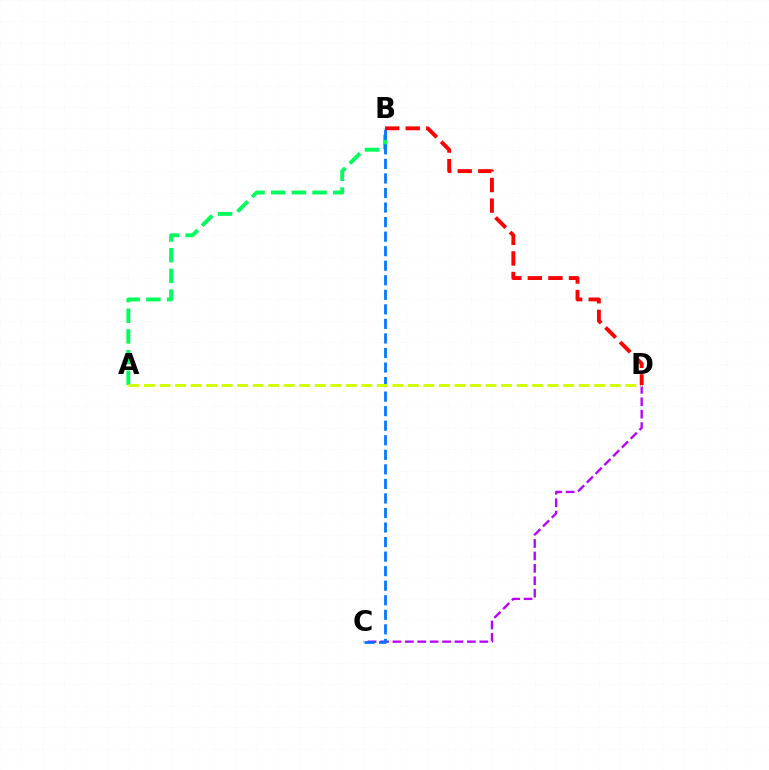{('C', 'D'): [{'color': '#b900ff', 'line_style': 'dashed', 'thickness': 1.69}], ('A', 'B'): [{'color': '#00ff5c', 'line_style': 'dashed', 'thickness': 2.81}], ('B', 'C'): [{'color': '#0074ff', 'line_style': 'dashed', 'thickness': 1.98}], ('A', 'D'): [{'color': '#d1ff00', 'line_style': 'dashed', 'thickness': 2.11}], ('B', 'D'): [{'color': '#ff0000', 'line_style': 'dashed', 'thickness': 2.79}]}